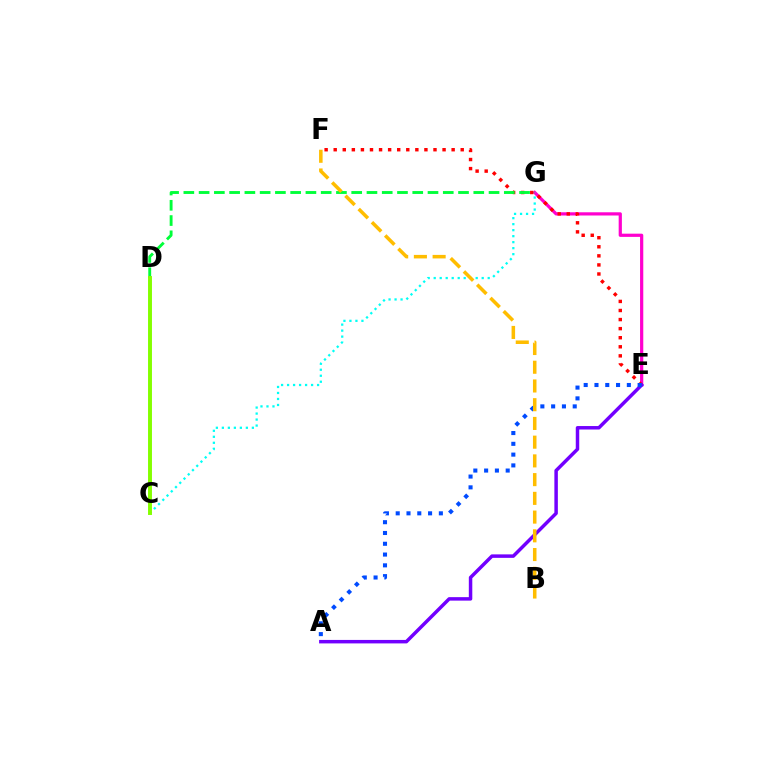{('E', 'G'): [{'color': '#ff00cf', 'line_style': 'solid', 'thickness': 2.31}], ('E', 'F'): [{'color': '#ff0000', 'line_style': 'dotted', 'thickness': 2.46}], ('C', 'G'): [{'color': '#00fff6', 'line_style': 'dotted', 'thickness': 1.63}], ('A', 'E'): [{'color': '#7200ff', 'line_style': 'solid', 'thickness': 2.5}, {'color': '#004bff', 'line_style': 'dotted', 'thickness': 2.93}], ('D', 'G'): [{'color': '#00ff39', 'line_style': 'dashed', 'thickness': 2.07}], ('C', 'D'): [{'color': '#84ff00', 'line_style': 'solid', 'thickness': 2.83}], ('B', 'F'): [{'color': '#ffbd00', 'line_style': 'dashed', 'thickness': 2.54}]}